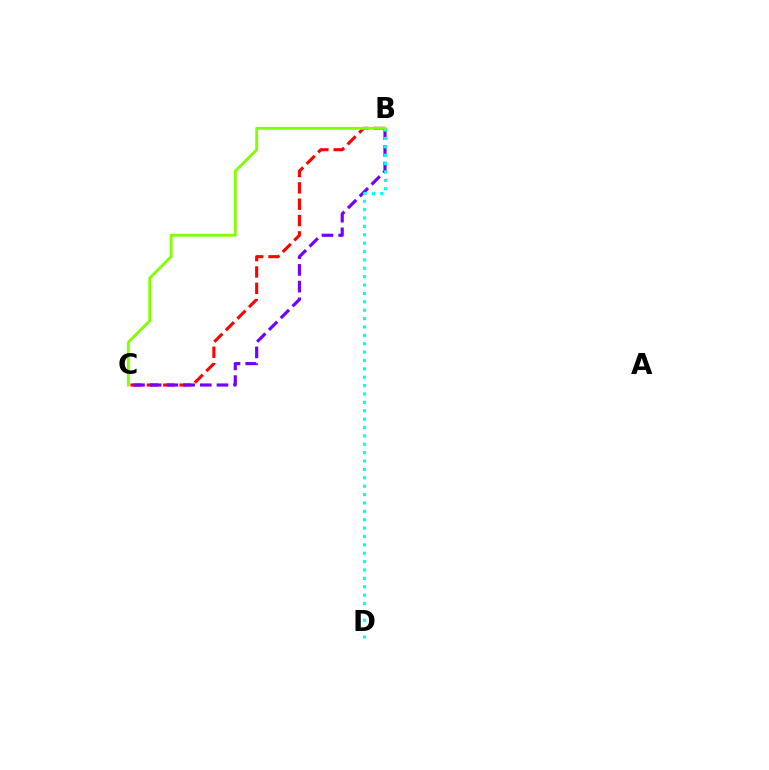{('B', 'C'): [{'color': '#ff0000', 'line_style': 'dashed', 'thickness': 2.22}, {'color': '#7200ff', 'line_style': 'dashed', 'thickness': 2.27}, {'color': '#84ff00', 'line_style': 'solid', 'thickness': 2.07}], ('B', 'D'): [{'color': '#00fff6', 'line_style': 'dotted', 'thickness': 2.28}]}